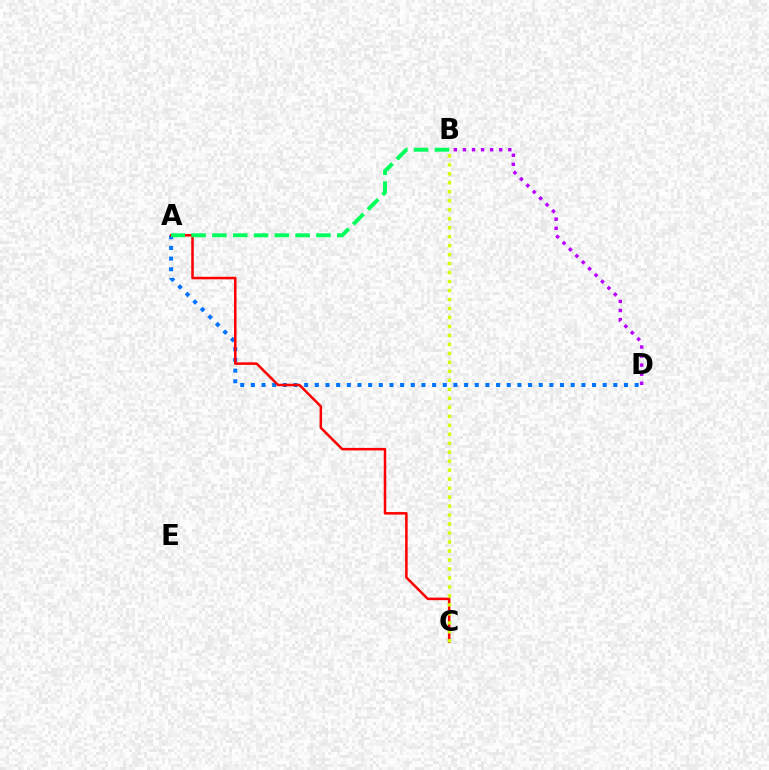{('A', 'D'): [{'color': '#0074ff', 'line_style': 'dotted', 'thickness': 2.9}], ('A', 'C'): [{'color': '#ff0000', 'line_style': 'solid', 'thickness': 1.82}], ('B', 'C'): [{'color': '#d1ff00', 'line_style': 'dotted', 'thickness': 2.44}], ('B', 'D'): [{'color': '#b900ff', 'line_style': 'dotted', 'thickness': 2.46}], ('A', 'B'): [{'color': '#00ff5c', 'line_style': 'dashed', 'thickness': 2.83}]}